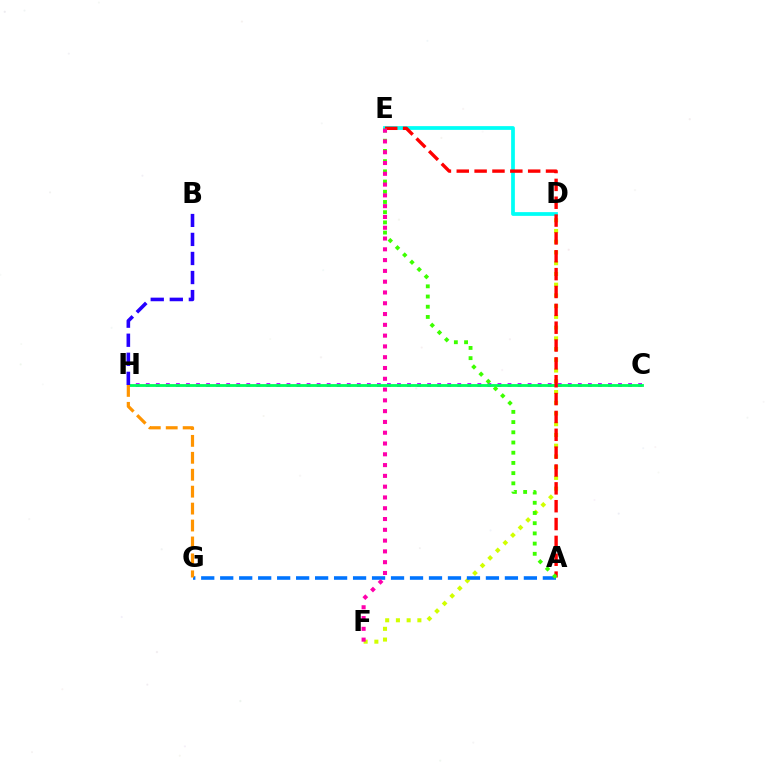{('D', 'F'): [{'color': '#d1ff00', 'line_style': 'dotted', 'thickness': 2.92}], ('C', 'H'): [{'color': '#b900ff', 'line_style': 'dotted', 'thickness': 2.73}, {'color': '#00ff5c', 'line_style': 'solid', 'thickness': 2.03}], ('D', 'E'): [{'color': '#00fff6', 'line_style': 'solid', 'thickness': 2.7}], ('A', 'E'): [{'color': '#ff0000', 'line_style': 'dashed', 'thickness': 2.43}, {'color': '#3dff00', 'line_style': 'dotted', 'thickness': 2.77}], ('A', 'G'): [{'color': '#0074ff', 'line_style': 'dashed', 'thickness': 2.58}], ('G', 'H'): [{'color': '#ff9400', 'line_style': 'dashed', 'thickness': 2.3}], ('B', 'H'): [{'color': '#2500ff', 'line_style': 'dashed', 'thickness': 2.59}], ('E', 'F'): [{'color': '#ff00ac', 'line_style': 'dotted', 'thickness': 2.93}]}